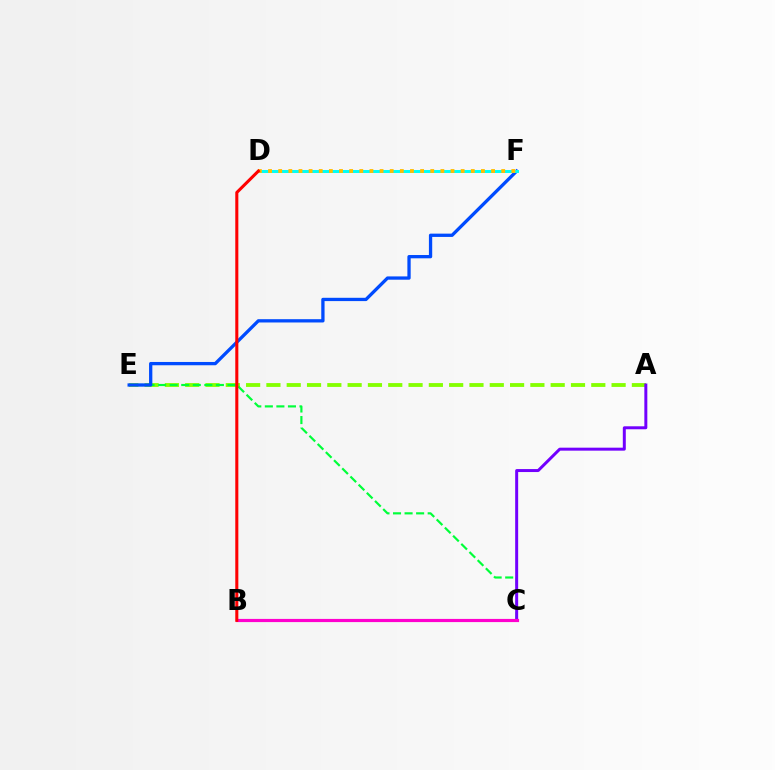{('A', 'E'): [{'color': '#84ff00', 'line_style': 'dashed', 'thickness': 2.76}], ('C', 'E'): [{'color': '#00ff39', 'line_style': 'dashed', 'thickness': 1.57}], ('E', 'F'): [{'color': '#004bff', 'line_style': 'solid', 'thickness': 2.37}], ('D', 'F'): [{'color': '#00fff6', 'line_style': 'solid', 'thickness': 2.13}, {'color': '#ffbd00', 'line_style': 'dotted', 'thickness': 2.75}], ('A', 'C'): [{'color': '#7200ff', 'line_style': 'solid', 'thickness': 2.14}], ('B', 'C'): [{'color': '#ff00cf', 'line_style': 'solid', 'thickness': 2.28}], ('B', 'D'): [{'color': '#ff0000', 'line_style': 'solid', 'thickness': 2.2}]}